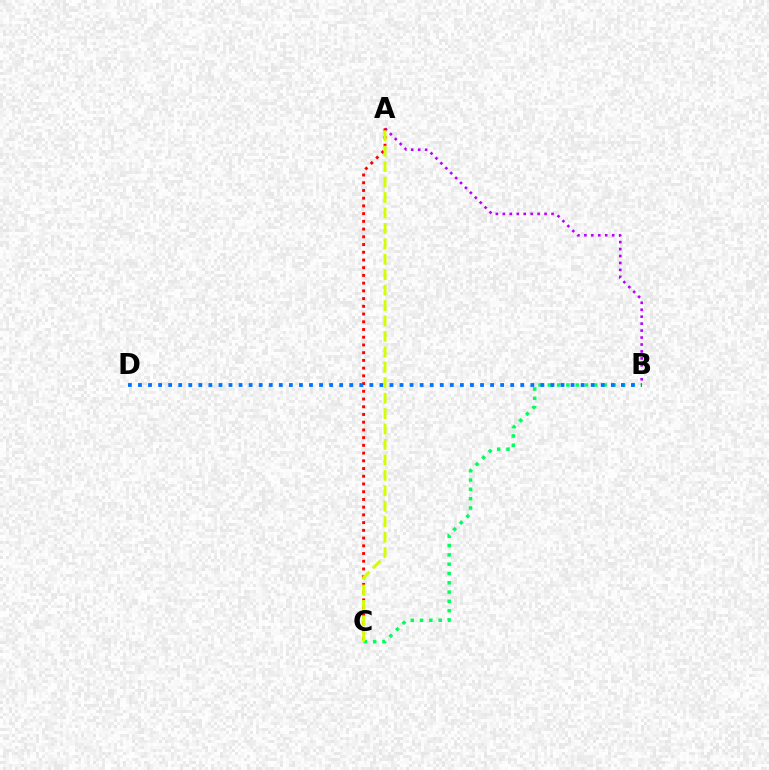{('A', 'B'): [{'color': '#b900ff', 'line_style': 'dotted', 'thickness': 1.89}], ('A', 'C'): [{'color': '#ff0000', 'line_style': 'dotted', 'thickness': 2.1}, {'color': '#d1ff00', 'line_style': 'dashed', 'thickness': 2.1}], ('B', 'C'): [{'color': '#00ff5c', 'line_style': 'dotted', 'thickness': 2.53}], ('B', 'D'): [{'color': '#0074ff', 'line_style': 'dotted', 'thickness': 2.73}]}